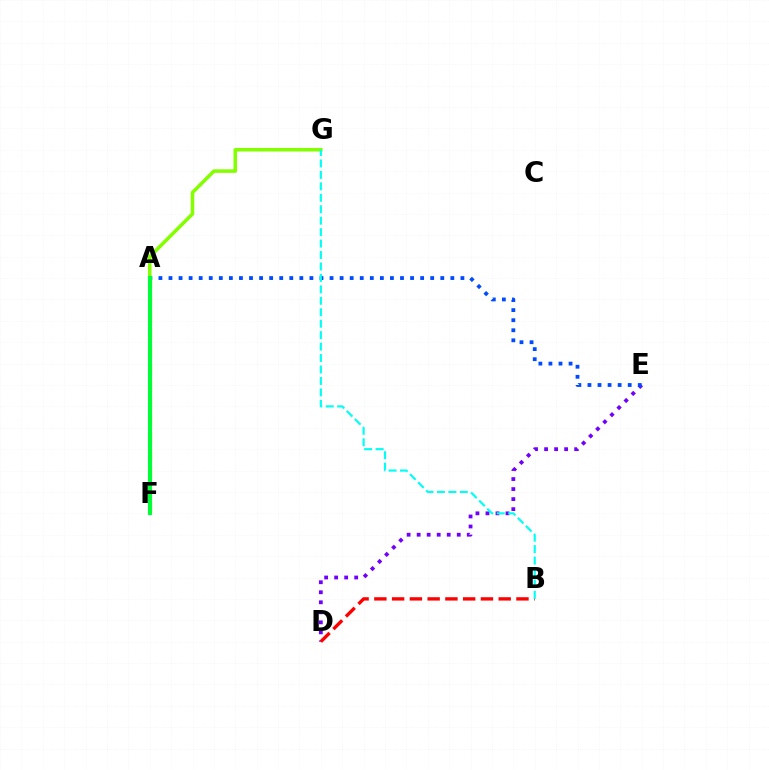{('D', 'E'): [{'color': '#7200ff', 'line_style': 'dotted', 'thickness': 2.72}], ('A', 'F'): [{'color': '#ff00cf', 'line_style': 'dashed', 'thickness': 2.14}, {'color': '#ffbd00', 'line_style': 'dashed', 'thickness': 2.35}, {'color': '#00ff39', 'line_style': 'solid', 'thickness': 2.96}], ('A', 'E'): [{'color': '#004bff', 'line_style': 'dotted', 'thickness': 2.73}], ('A', 'G'): [{'color': '#84ff00', 'line_style': 'solid', 'thickness': 2.55}], ('B', 'D'): [{'color': '#ff0000', 'line_style': 'dashed', 'thickness': 2.41}], ('B', 'G'): [{'color': '#00fff6', 'line_style': 'dashed', 'thickness': 1.55}]}